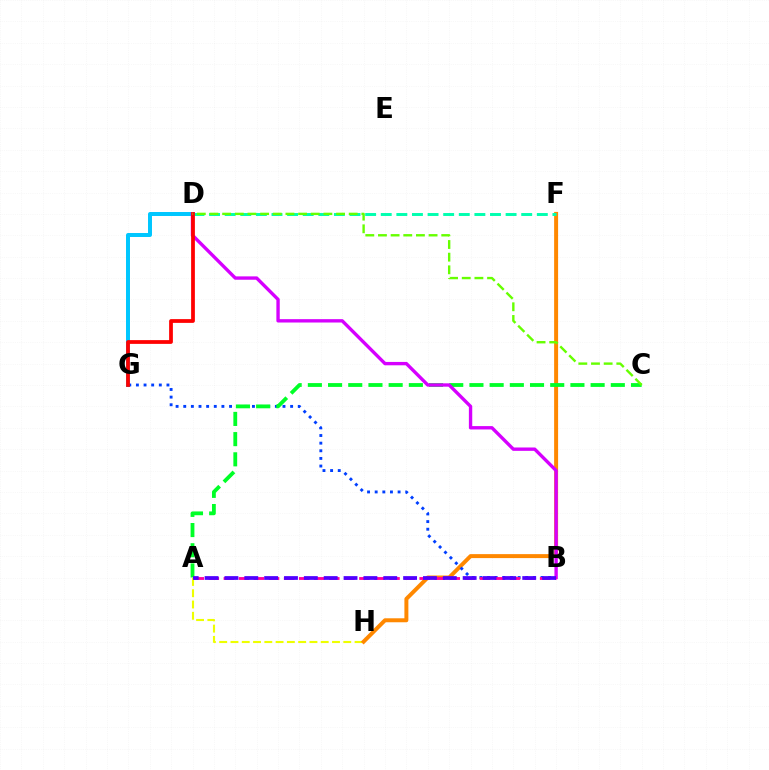{('D', 'G'): [{'color': '#00c7ff', 'line_style': 'solid', 'thickness': 2.86}, {'color': '#ff0000', 'line_style': 'solid', 'thickness': 2.7}], ('A', 'H'): [{'color': '#eeff00', 'line_style': 'dashed', 'thickness': 1.53}], ('F', 'H'): [{'color': '#ff8800', 'line_style': 'solid', 'thickness': 2.86}], ('D', 'F'): [{'color': '#00ffaf', 'line_style': 'dashed', 'thickness': 2.12}], ('B', 'G'): [{'color': '#003fff', 'line_style': 'dotted', 'thickness': 2.07}], ('A', 'C'): [{'color': '#00ff27', 'line_style': 'dashed', 'thickness': 2.74}], ('B', 'D'): [{'color': '#d600ff', 'line_style': 'solid', 'thickness': 2.42}], ('A', 'B'): [{'color': '#ff00a0', 'line_style': 'dashed', 'thickness': 2.05}, {'color': '#4f00ff', 'line_style': 'dashed', 'thickness': 2.7}], ('C', 'D'): [{'color': '#66ff00', 'line_style': 'dashed', 'thickness': 1.72}]}